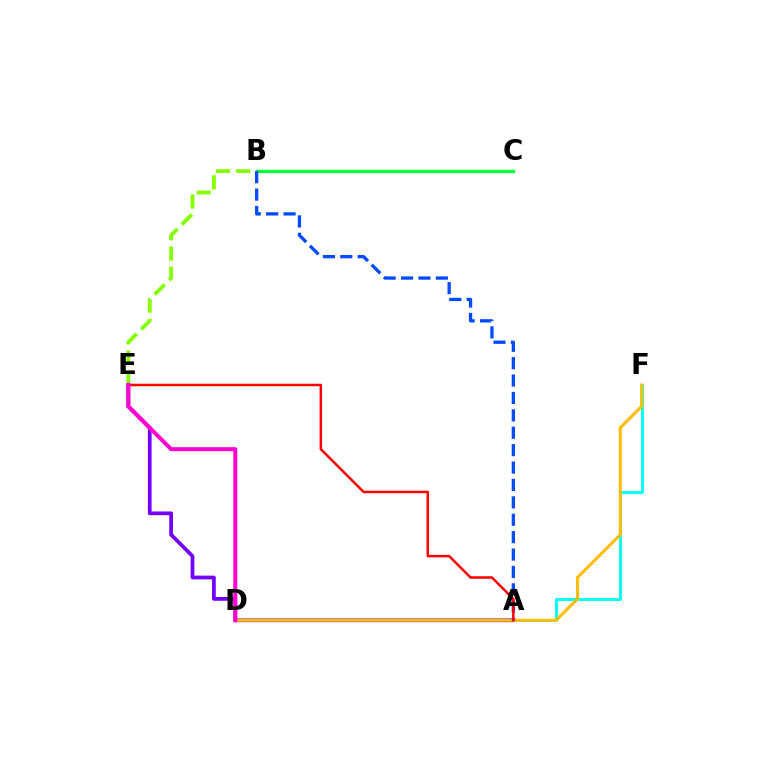{('A', 'E'): [{'color': '#7200ff', 'line_style': 'solid', 'thickness': 2.7}, {'color': '#ff0000', 'line_style': 'solid', 'thickness': 1.8}], ('A', 'F'): [{'color': '#00fff6', 'line_style': 'solid', 'thickness': 2.1}], ('B', 'C'): [{'color': '#00ff39', 'line_style': 'solid', 'thickness': 2.37}], ('B', 'E'): [{'color': '#84ff00', 'line_style': 'dashed', 'thickness': 2.76}], ('D', 'F'): [{'color': '#ffbd00', 'line_style': 'solid', 'thickness': 2.21}], ('A', 'B'): [{'color': '#004bff', 'line_style': 'dashed', 'thickness': 2.36}], ('D', 'E'): [{'color': '#ff00cf', 'line_style': 'solid', 'thickness': 2.87}]}